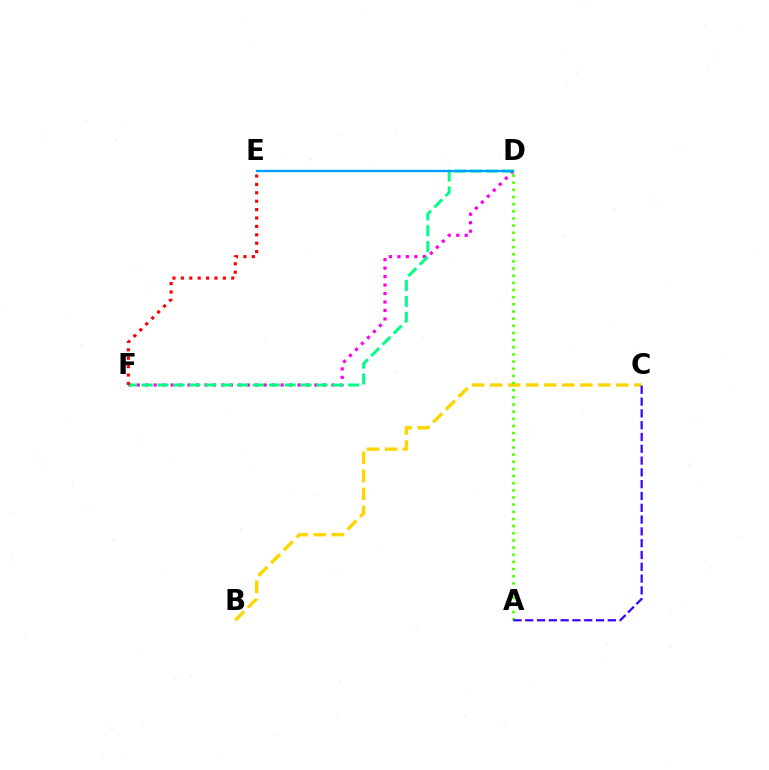{('D', 'F'): [{'color': '#ff00ed', 'line_style': 'dotted', 'thickness': 2.3}, {'color': '#00ff86', 'line_style': 'dashed', 'thickness': 2.16}], ('E', 'F'): [{'color': '#ff0000', 'line_style': 'dotted', 'thickness': 2.28}], ('B', 'C'): [{'color': '#ffd500', 'line_style': 'dashed', 'thickness': 2.45}], ('A', 'D'): [{'color': '#4fff00', 'line_style': 'dotted', 'thickness': 1.94}], ('D', 'E'): [{'color': '#009eff', 'line_style': 'solid', 'thickness': 1.7}], ('A', 'C'): [{'color': '#3700ff', 'line_style': 'dashed', 'thickness': 1.6}]}